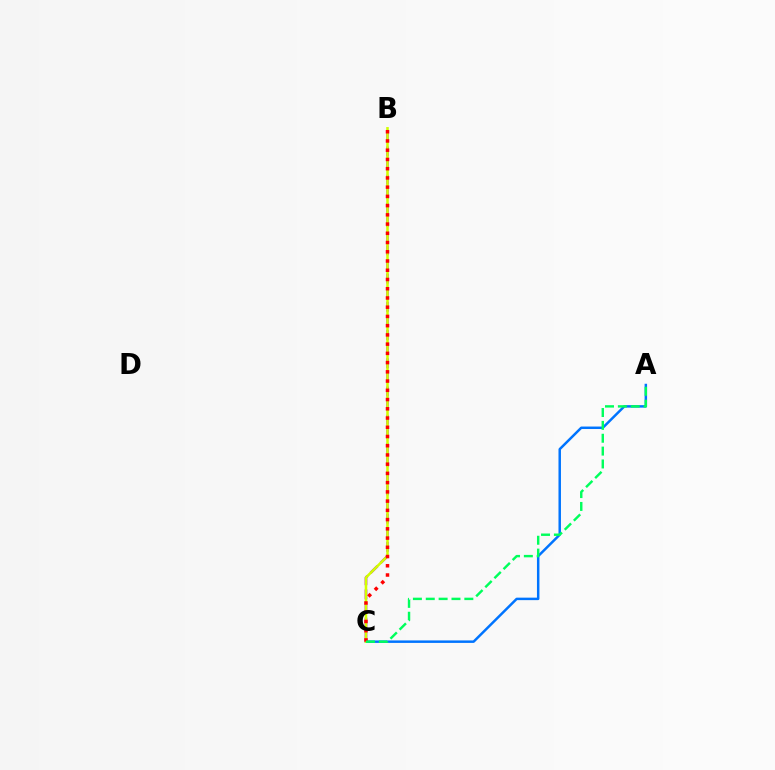{('B', 'C'): [{'color': '#b900ff', 'line_style': 'dashed', 'thickness': 1.92}, {'color': '#d1ff00', 'line_style': 'solid', 'thickness': 1.84}, {'color': '#ff0000', 'line_style': 'dotted', 'thickness': 2.51}], ('A', 'C'): [{'color': '#0074ff', 'line_style': 'solid', 'thickness': 1.79}, {'color': '#00ff5c', 'line_style': 'dashed', 'thickness': 1.75}]}